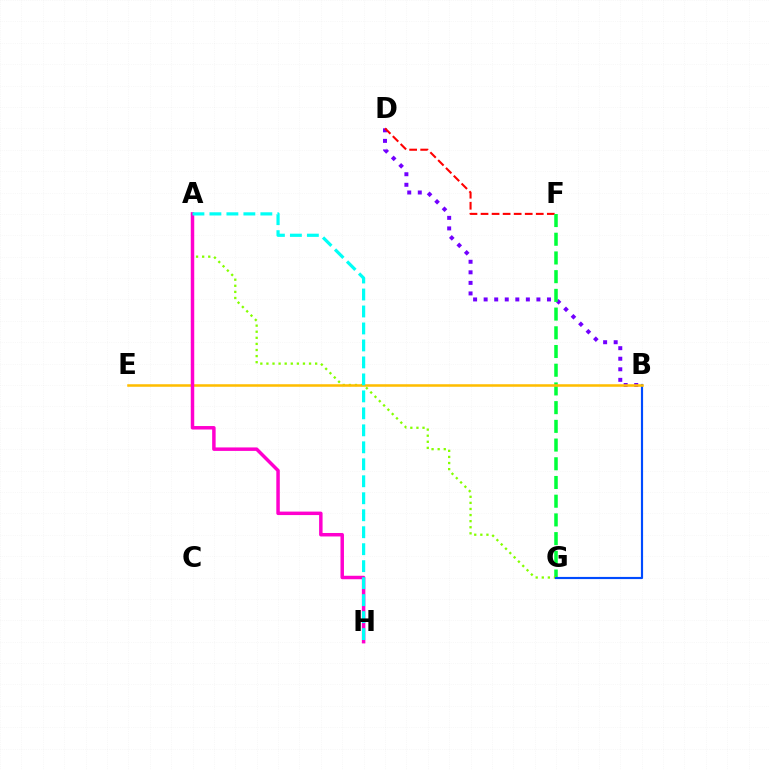{('B', 'D'): [{'color': '#7200ff', 'line_style': 'dotted', 'thickness': 2.87}], ('D', 'F'): [{'color': '#ff0000', 'line_style': 'dashed', 'thickness': 1.5}], ('F', 'G'): [{'color': '#00ff39', 'line_style': 'dashed', 'thickness': 2.54}], ('A', 'G'): [{'color': '#84ff00', 'line_style': 'dotted', 'thickness': 1.65}], ('B', 'G'): [{'color': '#004bff', 'line_style': 'solid', 'thickness': 1.56}], ('B', 'E'): [{'color': '#ffbd00', 'line_style': 'solid', 'thickness': 1.83}], ('A', 'H'): [{'color': '#ff00cf', 'line_style': 'solid', 'thickness': 2.5}, {'color': '#00fff6', 'line_style': 'dashed', 'thickness': 2.31}]}